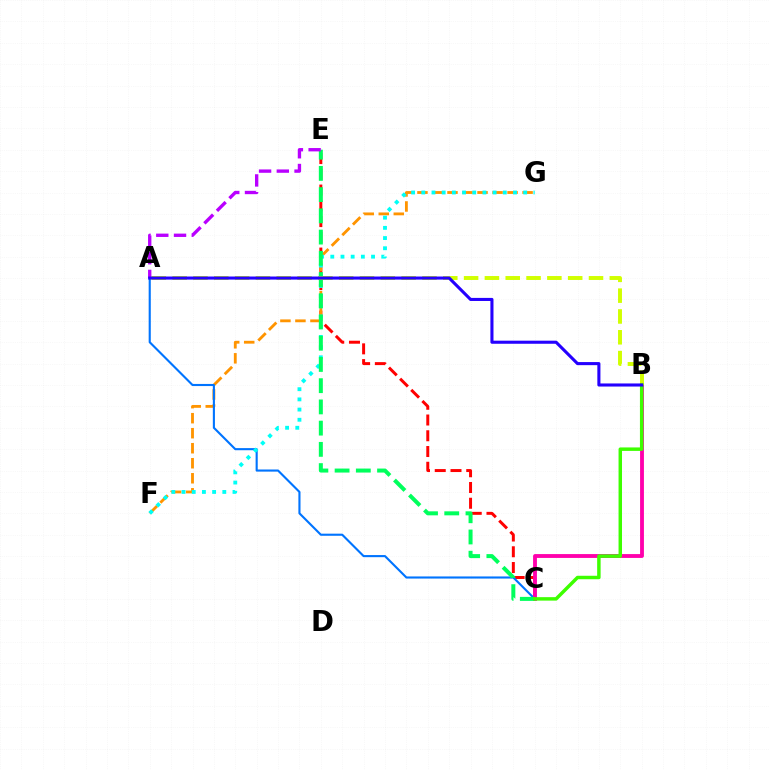{('C', 'E'): [{'color': '#ff0000', 'line_style': 'dashed', 'thickness': 2.14}, {'color': '#00ff5c', 'line_style': 'dashed', 'thickness': 2.88}], ('F', 'G'): [{'color': '#ff9400', 'line_style': 'dashed', 'thickness': 2.04}, {'color': '#00fff6', 'line_style': 'dotted', 'thickness': 2.77}], ('A', 'C'): [{'color': '#0074ff', 'line_style': 'solid', 'thickness': 1.52}], ('B', 'C'): [{'color': '#ff00ac', 'line_style': 'solid', 'thickness': 2.76}, {'color': '#3dff00', 'line_style': 'solid', 'thickness': 2.49}], ('A', 'B'): [{'color': '#d1ff00', 'line_style': 'dashed', 'thickness': 2.83}, {'color': '#2500ff', 'line_style': 'solid', 'thickness': 2.22}], ('A', 'E'): [{'color': '#b900ff', 'line_style': 'dashed', 'thickness': 2.41}]}